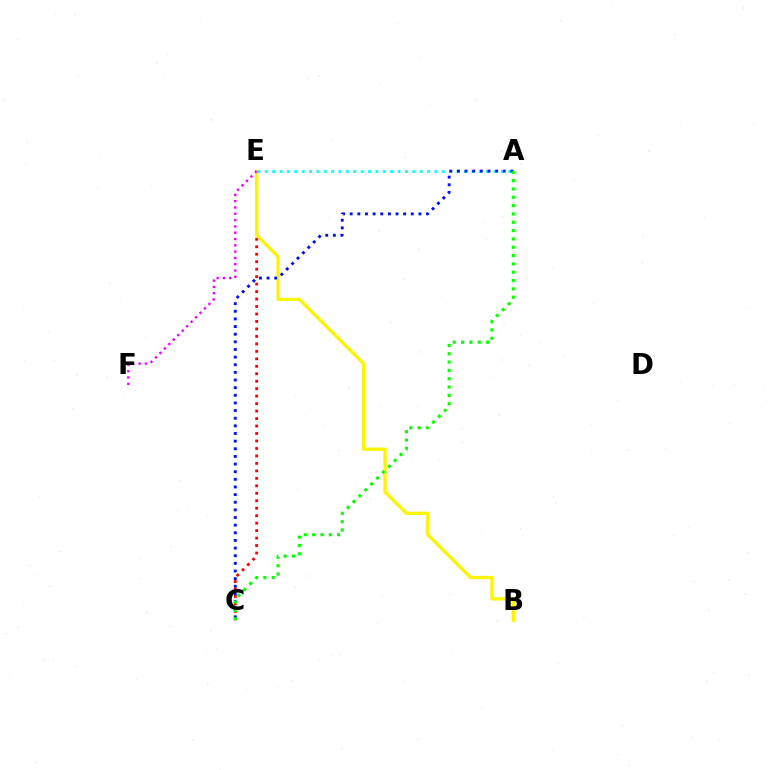{('C', 'E'): [{'color': '#ff0000', 'line_style': 'dotted', 'thickness': 2.03}], ('B', 'E'): [{'color': '#fcf500', 'line_style': 'solid', 'thickness': 2.36}], ('A', 'E'): [{'color': '#00fff6', 'line_style': 'dotted', 'thickness': 2.0}], ('A', 'C'): [{'color': '#0010ff', 'line_style': 'dotted', 'thickness': 2.08}, {'color': '#08ff00', 'line_style': 'dotted', 'thickness': 2.26}], ('E', 'F'): [{'color': '#ee00ff', 'line_style': 'dotted', 'thickness': 1.71}]}